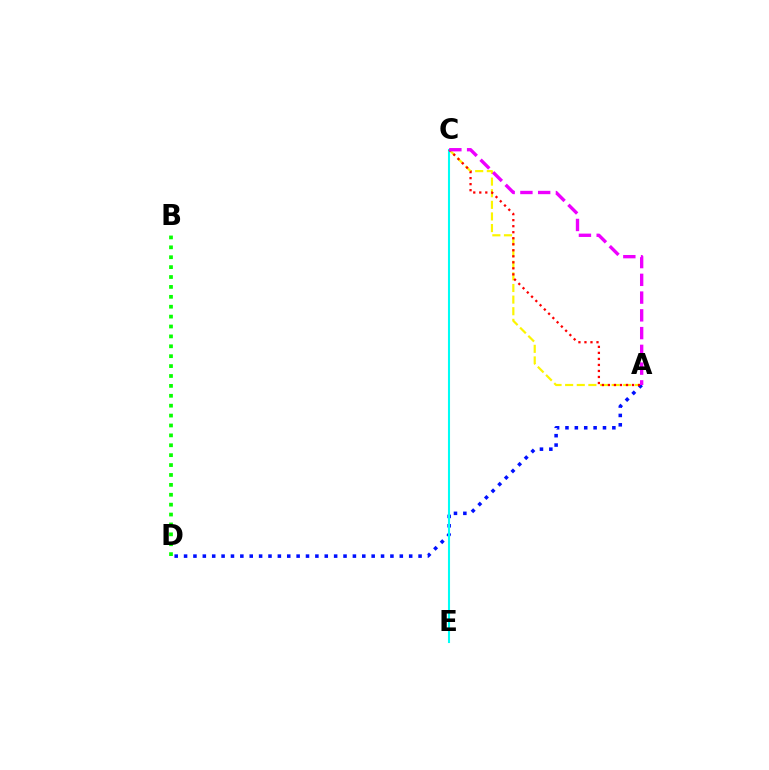{('A', 'C'): [{'color': '#fcf500', 'line_style': 'dashed', 'thickness': 1.58}, {'color': '#ff0000', 'line_style': 'dotted', 'thickness': 1.64}, {'color': '#ee00ff', 'line_style': 'dashed', 'thickness': 2.41}], ('A', 'D'): [{'color': '#0010ff', 'line_style': 'dotted', 'thickness': 2.55}], ('C', 'E'): [{'color': '#00fff6', 'line_style': 'solid', 'thickness': 1.5}], ('B', 'D'): [{'color': '#08ff00', 'line_style': 'dotted', 'thickness': 2.69}]}